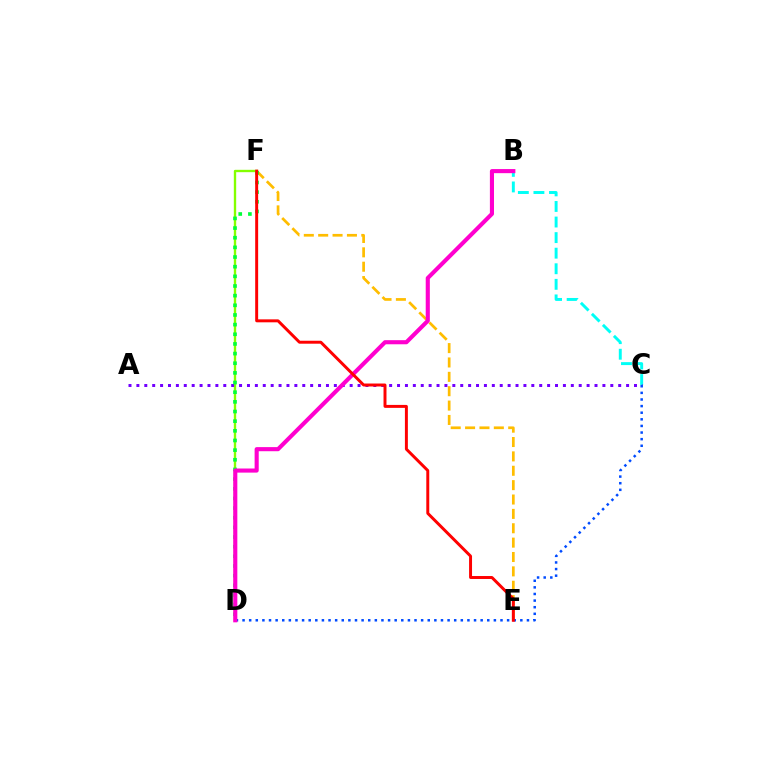{('E', 'F'): [{'color': '#ffbd00', 'line_style': 'dashed', 'thickness': 1.95}, {'color': '#ff0000', 'line_style': 'solid', 'thickness': 2.13}], ('D', 'F'): [{'color': '#84ff00', 'line_style': 'solid', 'thickness': 1.7}, {'color': '#00ff39', 'line_style': 'dotted', 'thickness': 2.62}], ('B', 'C'): [{'color': '#00fff6', 'line_style': 'dashed', 'thickness': 2.12}], ('A', 'C'): [{'color': '#7200ff', 'line_style': 'dotted', 'thickness': 2.15}], ('C', 'D'): [{'color': '#004bff', 'line_style': 'dotted', 'thickness': 1.8}], ('B', 'D'): [{'color': '#ff00cf', 'line_style': 'solid', 'thickness': 2.96}]}